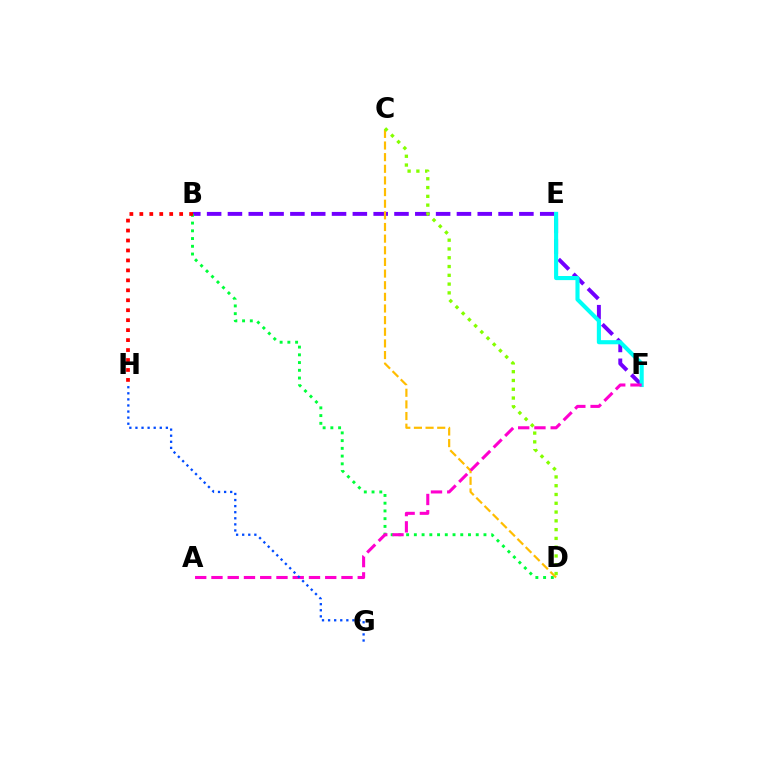{('B', 'F'): [{'color': '#7200ff', 'line_style': 'dashed', 'thickness': 2.83}], ('B', 'D'): [{'color': '#00ff39', 'line_style': 'dotted', 'thickness': 2.1}], ('B', 'H'): [{'color': '#ff0000', 'line_style': 'dotted', 'thickness': 2.71}], ('E', 'F'): [{'color': '#00fff6', 'line_style': 'solid', 'thickness': 2.96}], ('C', 'D'): [{'color': '#ffbd00', 'line_style': 'dashed', 'thickness': 1.58}, {'color': '#84ff00', 'line_style': 'dotted', 'thickness': 2.39}], ('A', 'F'): [{'color': '#ff00cf', 'line_style': 'dashed', 'thickness': 2.21}], ('G', 'H'): [{'color': '#004bff', 'line_style': 'dotted', 'thickness': 1.65}]}